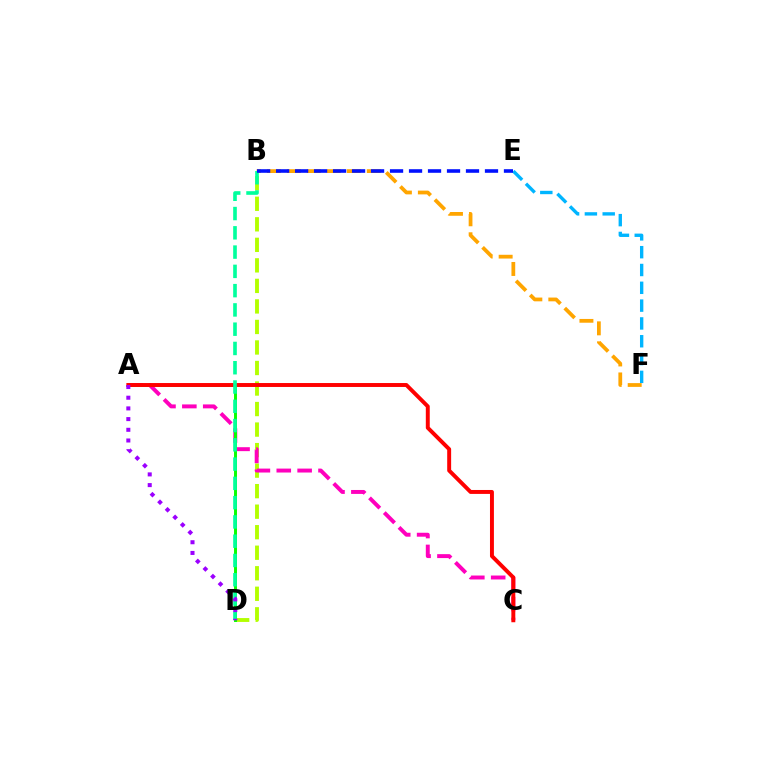{('B', 'D'): [{'color': '#b3ff00', 'line_style': 'dashed', 'thickness': 2.79}, {'color': '#00ff9d', 'line_style': 'dashed', 'thickness': 2.62}], ('A', 'C'): [{'color': '#ff00bd', 'line_style': 'dashed', 'thickness': 2.83}, {'color': '#ff0000', 'line_style': 'solid', 'thickness': 2.83}], ('E', 'F'): [{'color': '#00b5ff', 'line_style': 'dashed', 'thickness': 2.42}], ('A', 'D'): [{'color': '#08ff00', 'line_style': 'solid', 'thickness': 2.12}, {'color': '#9b00ff', 'line_style': 'dotted', 'thickness': 2.91}], ('B', 'F'): [{'color': '#ffa500', 'line_style': 'dashed', 'thickness': 2.71}], ('B', 'E'): [{'color': '#0010ff', 'line_style': 'dashed', 'thickness': 2.58}]}